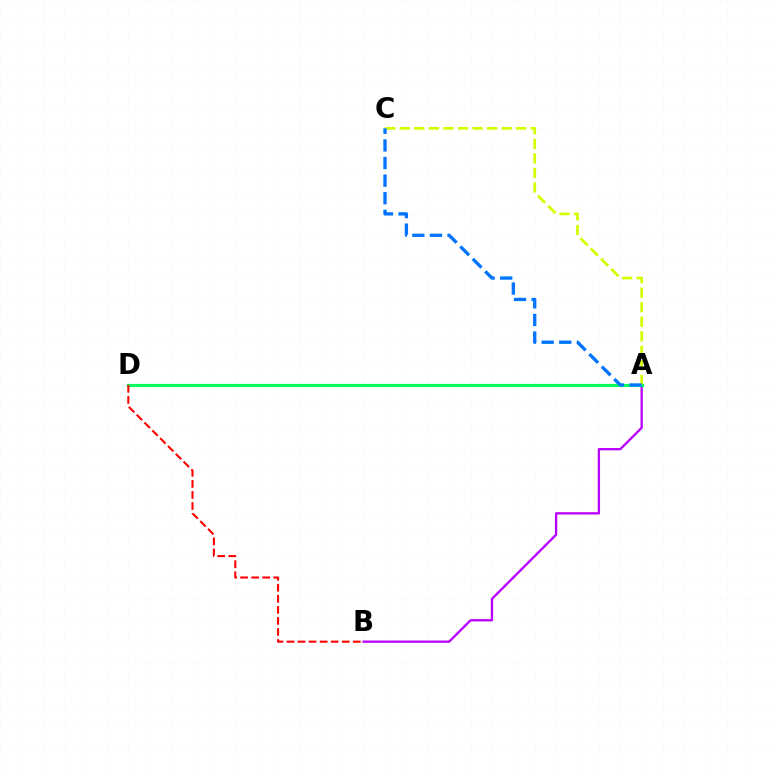{('A', 'B'): [{'color': '#b900ff', 'line_style': 'solid', 'thickness': 1.66}], ('A', 'C'): [{'color': '#d1ff00', 'line_style': 'dashed', 'thickness': 1.98}, {'color': '#0074ff', 'line_style': 'dashed', 'thickness': 2.39}], ('A', 'D'): [{'color': '#00ff5c', 'line_style': 'solid', 'thickness': 2.29}], ('B', 'D'): [{'color': '#ff0000', 'line_style': 'dashed', 'thickness': 1.5}]}